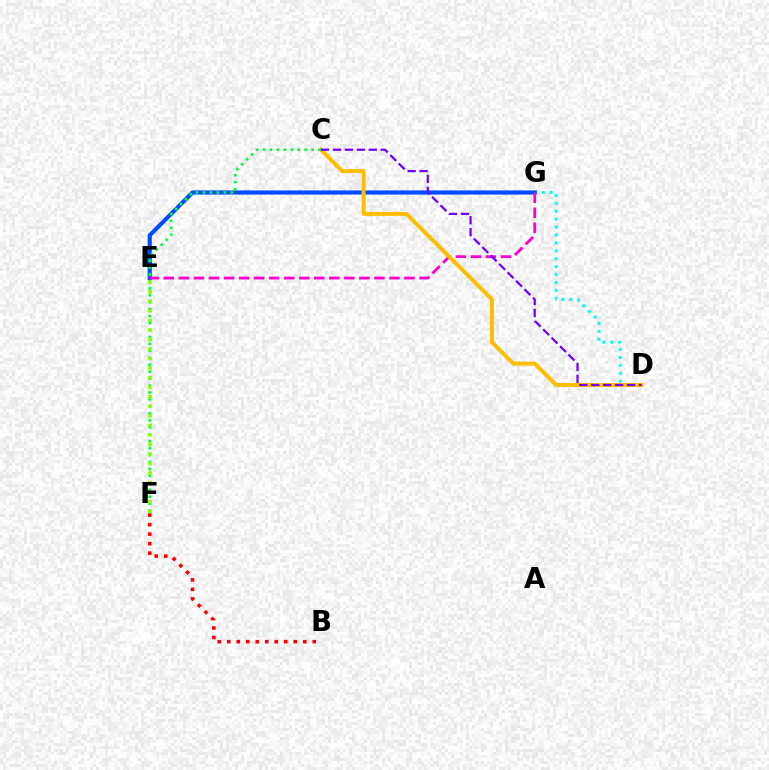{('B', 'F'): [{'color': '#ff0000', 'line_style': 'dotted', 'thickness': 2.58}], ('D', 'G'): [{'color': '#00fff6', 'line_style': 'dotted', 'thickness': 2.15}], ('E', 'G'): [{'color': '#004bff', 'line_style': 'solid', 'thickness': 2.99}, {'color': '#ff00cf', 'line_style': 'dashed', 'thickness': 2.04}], ('C', 'D'): [{'color': '#ffbd00', 'line_style': 'solid', 'thickness': 2.86}, {'color': '#7200ff', 'line_style': 'dashed', 'thickness': 1.62}], ('C', 'F'): [{'color': '#00ff39', 'line_style': 'dotted', 'thickness': 1.89}], ('E', 'F'): [{'color': '#84ff00', 'line_style': 'dotted', 'thickness': 2.59}]}